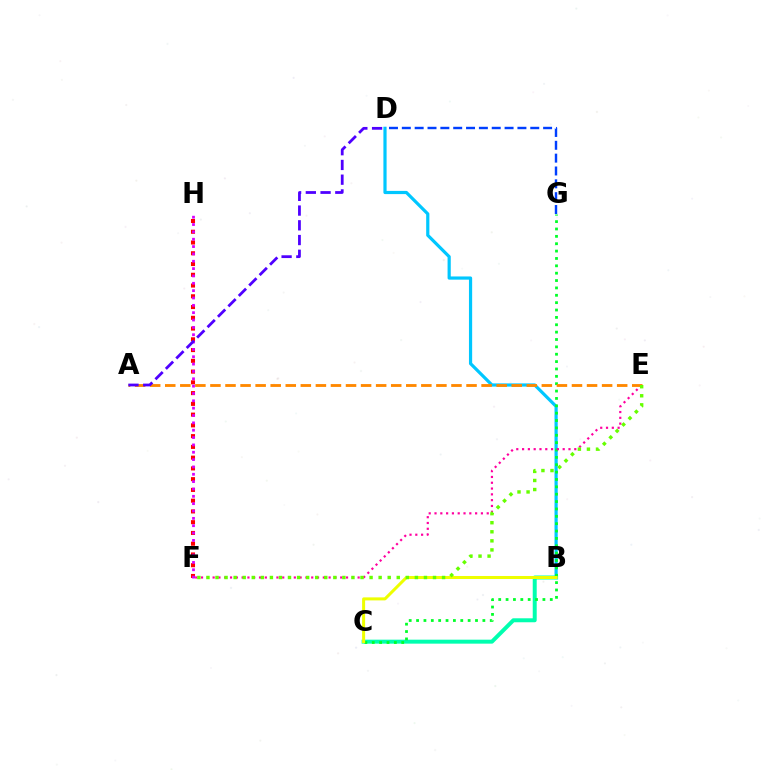{('B', 'C'): [{'color': '#00ffaf', 'line_style': 'solid', 'thickness': 2.86}, {'color': '#eeff00', 'line_style': 'solid', 'thickness': 2.17}], ('B', 'D'): [{'color': '#00c7ff', 'line_style': 'solid', 'thickness': 2.3}], ('C', 'G'): [{'color': '#00ff27', 'line_style': 'dotted', 'thickness': 2.0}], ('F', 'H'): [{'color': '#ff0000', 'line_style': 'dotted', 'thickness': 2.92}, {'color': '#d600ff', 'line_style': 'dotted', 'thickness': 2.0}], ('E', 'F'): [{'color': '#ff00a0', 'line_style': 'dotted', 'thickness': 1.58}, {'color': '#66ff00', 'line_style': 'dotted', 'thickness': 2.46}], ('A', 'E'): [{'color': '#ff8800', 'line_style': 'dashed', 'thickness': 2.05}], ('A', 'D'): [{'color': '#4f00ff', 'line_style': 'dashed', 'thickness': 2.0}], ('D', 'G'): [{'color': '#003fff', 'line_style': 'dashed', 'thickness': 1.74}]}